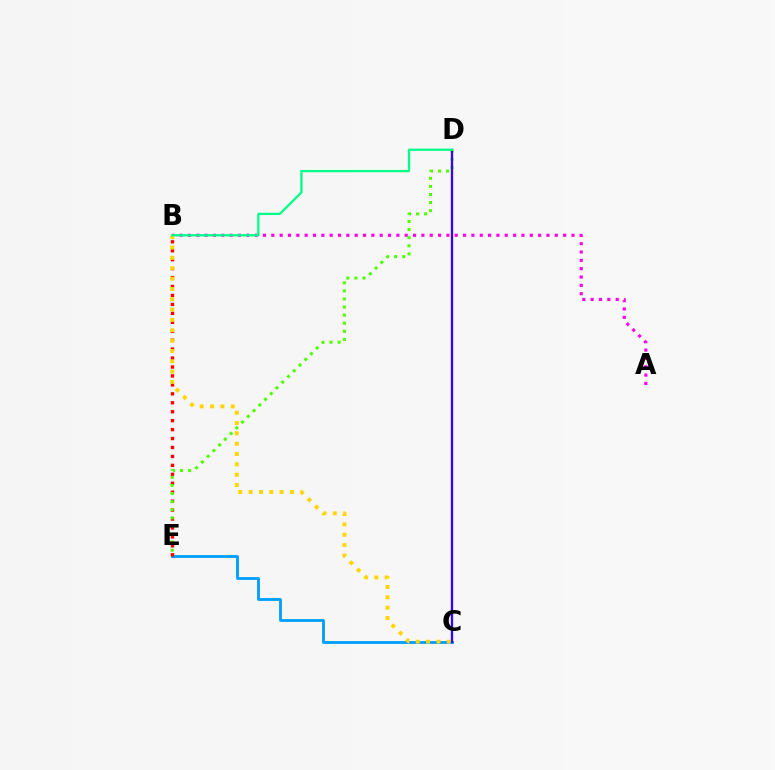{('C', 'E'): [{'color': '#009eff', 'line_style': 'solid', 'thickness': 2.03}], ('B', 'E'): [{'color': '#ff0000', 'line_style': 'dotted', 'thickness': 2.43}], ('A', 'B'): [{'color': '#ff00ed', 'line_style': 'dotted', 'thickness': 2.27}], ('D', 'E'): [{'color': '#4fff00', 'line_style': 'dotted', 'thickness': 2.2}], ('C', 'D'): [{'color': '#3700ff', 'line_style': 'solid', 'thickness': 1.67}], ('B', 'C'): [{'color': '#ffd500', 'line_style': 'dotted', 'thickness': 2.81}], ('B', 'D'): [{'color': '#00ff86', 'line_style': 'solid', 'thickness': 1.65}]}